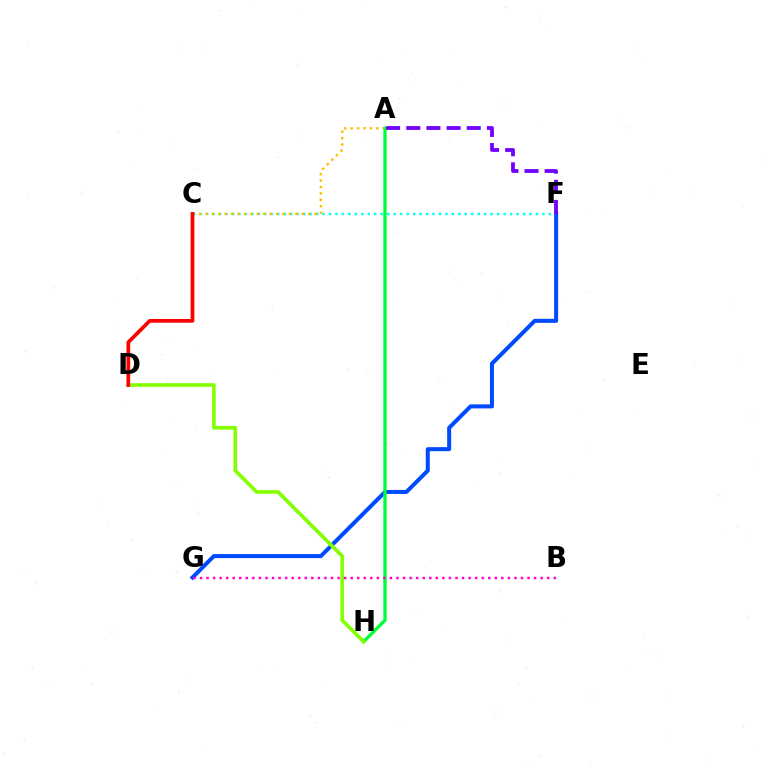{('C', 'F'): [{'color': '#00fff6', 'line_style': 'dotted', 'thickness': 1.76}], ('F', 'G'): [{'color': '#004bff', 'line_style': 'solid', 'thickness': 2.9}], ('A', 'C'): [{'color': '#ffbd00', 'line_style': 'dotted', 'thickness': 1.74}], ('A', 'H'): [{'color': '#00ff39', 'line_style': 'solid', 'thickness': 2.42}], ('D', 'H'): [{'color': '#84ff00', 'line_style': 'solid', 'thickness': 2.62}], ('C', 'D'): [{'color': '#ff0000', 'line_style': 'solid', 'thickness': 2.67}], ('A', 'F'): [{'color': '#7200ff', 'line_style': 'dashed', 'thickness': 2.74}], ('B', 'G'): [{'color': '#ff00cf', 'line_style': 'dotted', 'thickness': 1.78}]}